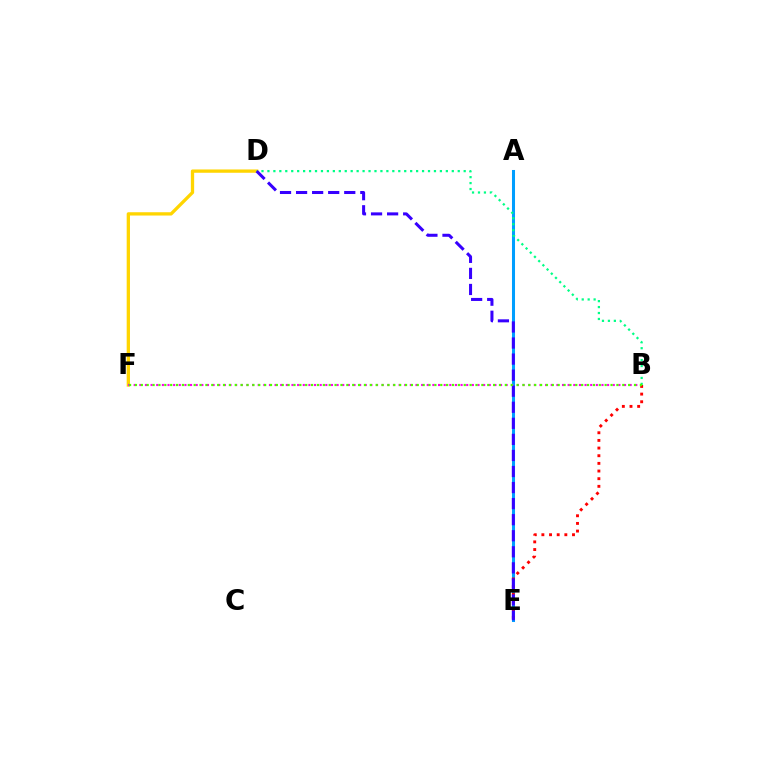{('D', 'F'): [{'color': '#ffd500', 'line_style': 'solid', 'thickness': 2.37}], ('A', 'E'): [{'color': '#009eff', 'line_style': 'solid', 'thickness': 2.19}], ('B', 'E'): [{'color': '#ff0000', 'line_style': 'dotted', 'thickness': 2.08}], ('B', 'D'): [{'color': '#00ff86', 'line_style': 'dotted', 'thickness': 1.62}], ('B', 'F'): [{'color': '#ff00ed', 'line_style': 'dotted', 'thickness': 1.53}, {'color': '#4fff00', 'line_style': 'dotted', 'thickness': 1.6}], ('D', 'E'): [{'color': '#3700ff', 'line_style': 'dashed', 'thickness': 2.18}]}